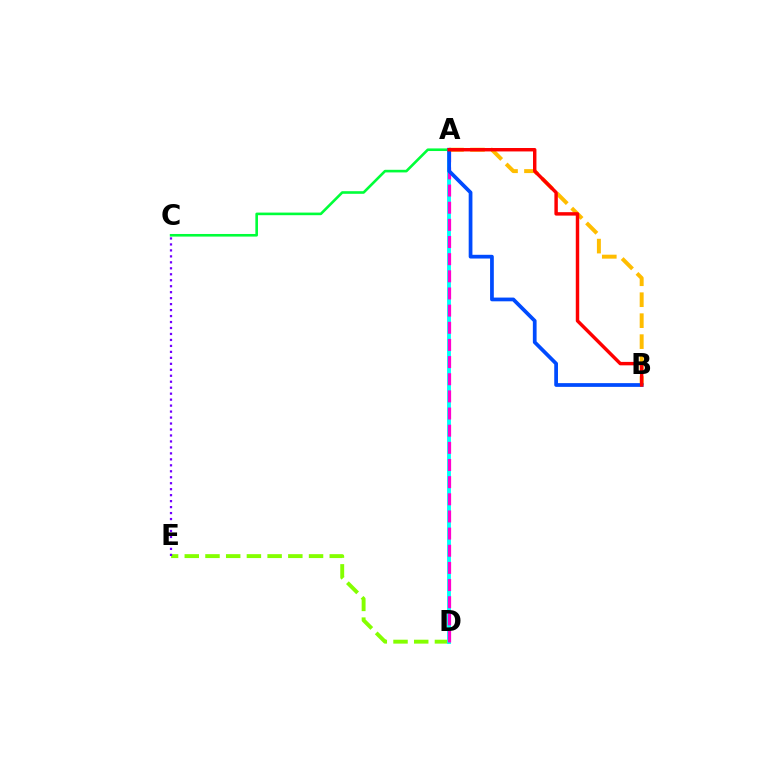{('A', 'B'): [{'color': '#ffbd00', 'line_style': 'dashed', 'thickness': 2.85}, {'color': '#004bff', 'line_style': 'solid', 'thickness': 2.69}, {'color': '#ff0000', 'line_style': 'solid', 'thickness': 2.48}], ('D', 'E'): [{'color': '#84ff00', 'line_style': 'dashed', 'thickness': 2.81}], ('A', 'C'): [{'color': '#00ff39', 'line_style': 'solid', 'thickness': 1.88}], ('A', 'D'): [{'color': '#00fff6', 'line_style': 'solid', 'thickness': 2.79}, {'color': '#ff00cf', 'line_style': 'dashed', 'thickness': 2.33}], ('C', 'E'): [{'color': '#7200ff', 'line_style': 'dotted', 'thickness': 1.62}]}